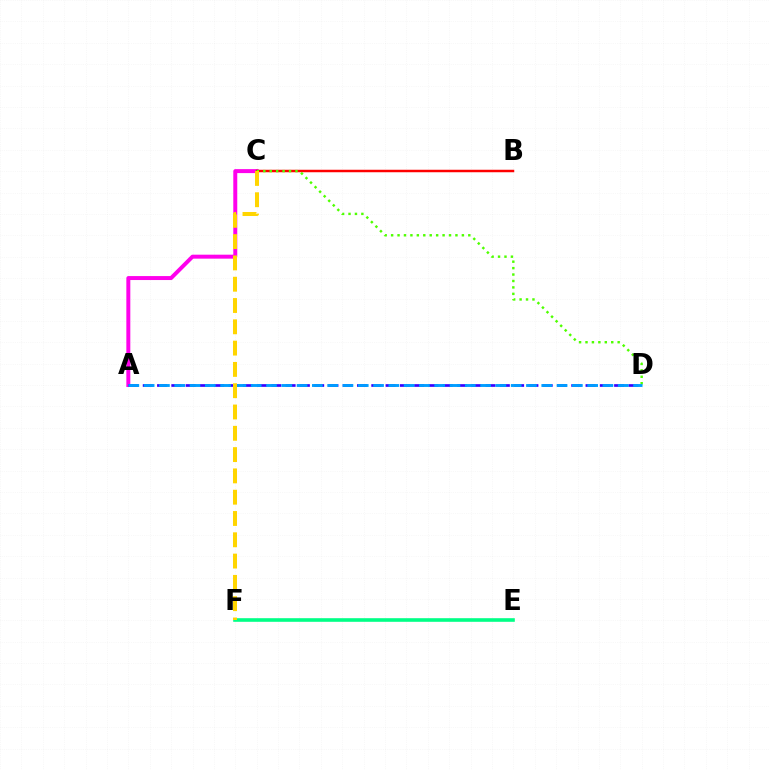{('A', 'C'): [{'color': '#ff00ed', 'line_style': 'solid', 'thickness': 2.86}], ('B', 'C'): [{'color': '#ff0000', 'line_style': 'solid', 'thickness': 1.79}], ('E', 'F'): [{'color': '#00ff86', 'line_style': 'solid', 'thickness': 2.6}], ('A', 'D'): [{'color': '#3700ff', 'line_style': 'dashed', 'thickness': 1.94}, {'color': '#009eff', 'line_style': 'dashed', 'thickness': 2.08}], ('C', 'D'): [{'color': '#4fff00', 'line_style': 'dotted', 'thickness': 1.75}], ('C', 'F'): [{'color': '#ffd500', 'line_style': 'dashed', 'thickness': 2.89}]}